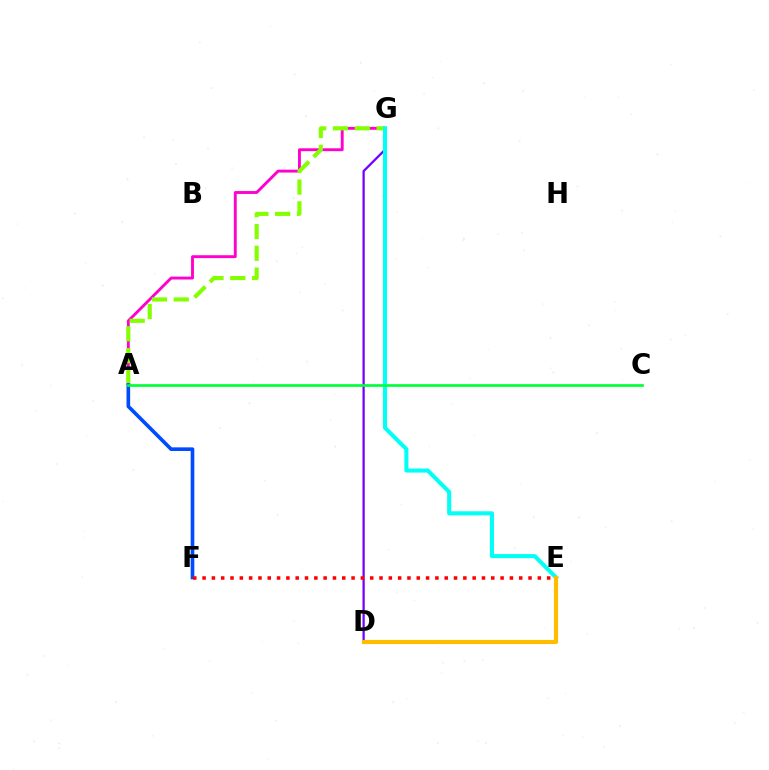{('A', 'G'): [{'color': '#ff00cf', 'line_style': 'solid', 'thickness': 2.08}, {'color': '#84ff00', 'line_style': 'dashed', 'thickness': 2.96}], ('D', 'G'): [{'color': '#7200ff', 'line_style': 'solid', 'thickness': 1.62}], ('A', 'F'): [{'color': '#004bff', 'line_style': 'solid', 'thickness': 2.62}], ('E', 'G'): [{'color': '#00fff6', 'line_style': 'solid', 'thickness': 2.93}], ('E', 'F'): [{'color': '#ff0000', 'line_style': 'dotted', 'thickness': 2.53}], ('A', 'C'): [{'color': '#00ff39', 'line_style': 'solid', 'thickness': 1.92}], ('D', 'E'): [{'color': '#ffbd00', 'line_style': 'solid', 'thickness': 2.98}]}